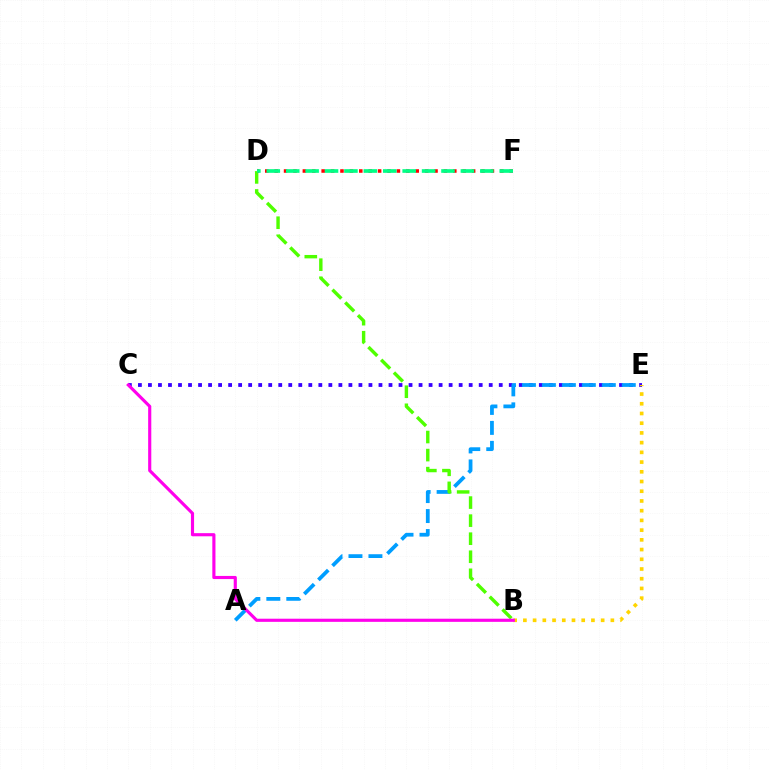{('C', 'E'): [{'color': '#3700ff', 'line_style': 'dotted', 'thickness': 2.72}], ('A', 'E'): [{'color': '#009eff', 'line_style': 'dashed', 'thickness': 2.71}], ('B', 'E'): [{'color': '#ffd500', 'line_style': 'dotted', 'thickness': 2.64}], ('B', 'D'): [{'color': '#4fff00', 'line_style': 'dashed', 'thickness': 2.45}], ('D', 'F'): [{'color': '#ff0000', 'line_style': 'dotted', 'thickness': 2.55}, {'color': '#00ff86', 'line_style': 'dashed', 'thickness': 2.64}], ('B', 'C'): [{'color': '#ff00ed', 'line_style': 'solid', 'thickness': 2.26}]}